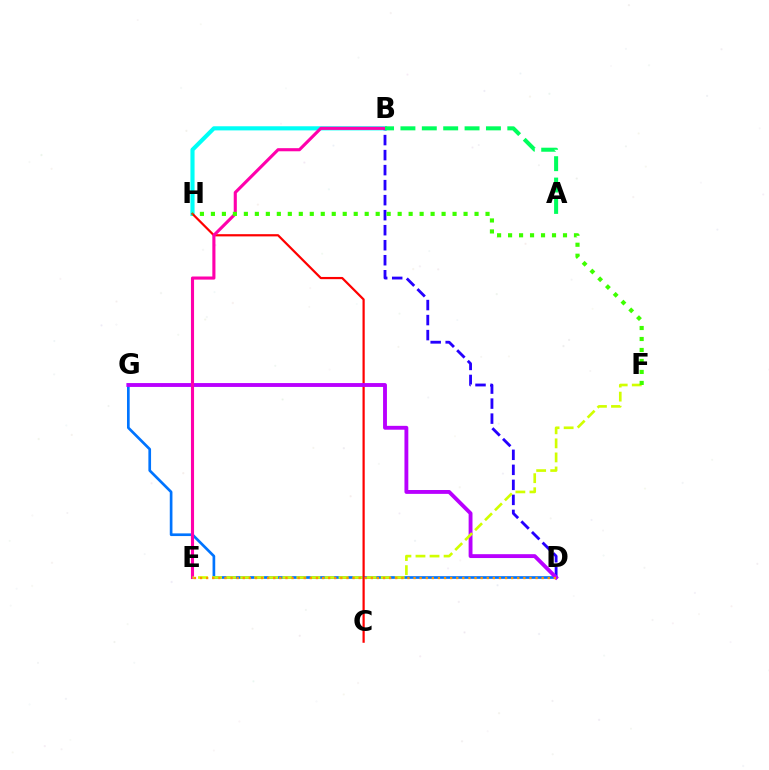{('B', 'H'): [{'color': '#00fff6', 'line_style': 'solid', 'thickness': 2.97}], ('D', 'G'): [{'color': '#0074ff', 'line_style': 'solid', 'thickness': 1.93}, {'color': '#b900ff', 'line_style': 'solid', 'thickness': 2.78}], ('C', 'H'): [{'color': '#ff0000', 'line_style': 'solid', 'thickness': 1.6}], ('B', 'D'): [{'color': '#2500ff', 'line_style': 'dashed', 'thickness': 2.04}], ('B', 'E'): [{'color': '#ff00ac', 'line_style': 'solid', 'thickness': 2.24}], ('E', 'F'): [{'color': '#d1ff00', 'line_style': 'dashed', 'thickness': 1.91}], ('A', 'B'): [{'color': '#00ff5c', 'line_style': 'dashed', 'thickness': 2.9}], ('F', 'H'): [{'color': '#3dff00', 'line_style': 'dotted', 'thickness': 2.98}], ('D', 'E'): [{'color': '#ff9400', 'line_style': 'dotted', 'thickness': 1.66}]}